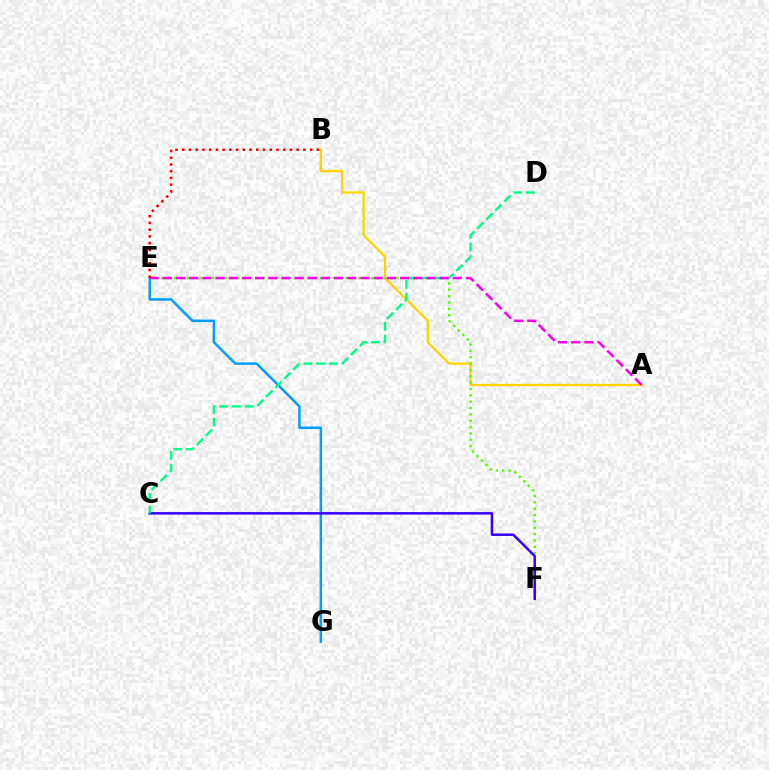{('A', 'B'): [{'color': '#ffd500', 'line_style': 'solid', 'thickness': 1.67}], ('E', 'G'): [{'color': '#009eff', 'line_style': 'solid', 'thickness': 1.8}], ('E', 'F'): [{'color': '#4fff00', 'line_style': 'dotted', 'thickness': 1.73}], ('C', 'F'): [{'color': '#3700ff', 'line_style': 'solid', 'thickness': 1.79}], ('C', 'D'): [{'color': '#00ff86', 'line_style': 'dashed', 'thickness': 1.73}], ('A', 'E'): [{'color': '#ff00ed', 'line_style': 'dashed', 'thickness': 1.79}], ('B', 'E'): [{'color': '#ff0000', 'line_style': 'dotted', 'thickness': 1.83}]}